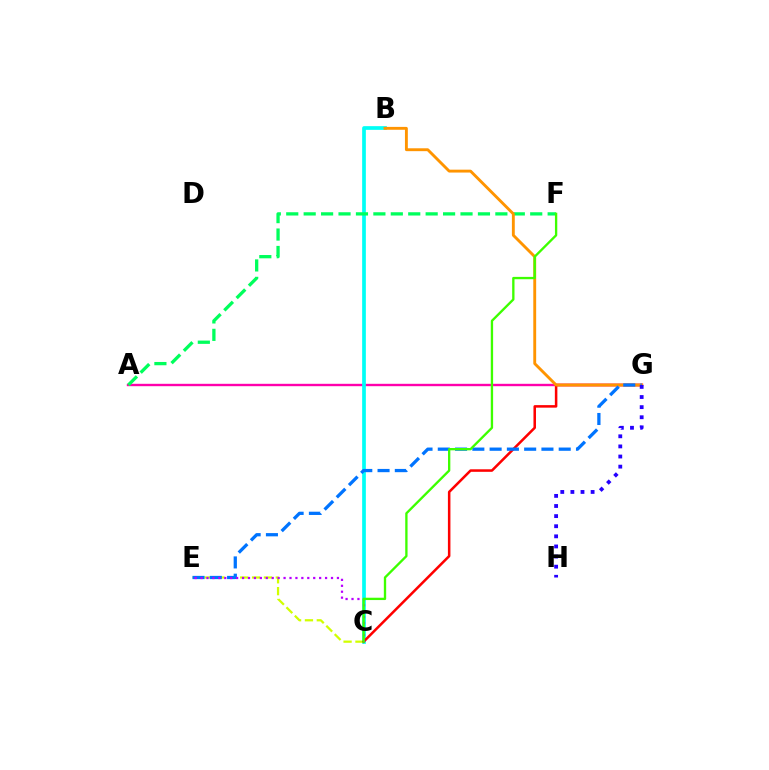{('A', 'G'): [{'color': '#ff00ac', 'line_style': 'solid', 'thickness': 1.71}], ('B', 'C'): [{'color': '#00fff6', 'line_style': 'solid', 'thickness': 2.66}], ('C', 'E'): [{'color': '#d1ff00', 'line_style': 'dashed', 'thickness': 1.61}, {'color': '#b900ff', 'line_style': 'dotted', 'thickness': 1.61}], ('C', 'G'): [{'color': '#ff0000', 'line_style': 'solid', 'thickness': 1.82}], ('A', 'F'): [{'color': '#00ff5c', 'line_style': 'dashed', 'thickness': 2.37}], ('B', 'G'): [{'color': '#ff9400', 'line_style': 'solid', 'thickness': 2.07}], ('E', 'G'): [{'color': '#0074ff', 'line_style': 'dashed', 'thickness': 2.35}], ('G', 'H'): [{'color': '#2500ff', 'line_style': 'dotted', 'thickness': 2.75}], ('C', 'F'): [{'color': '#3dff00', 'line_style': 'solid', 'thickness': 1.68}]}